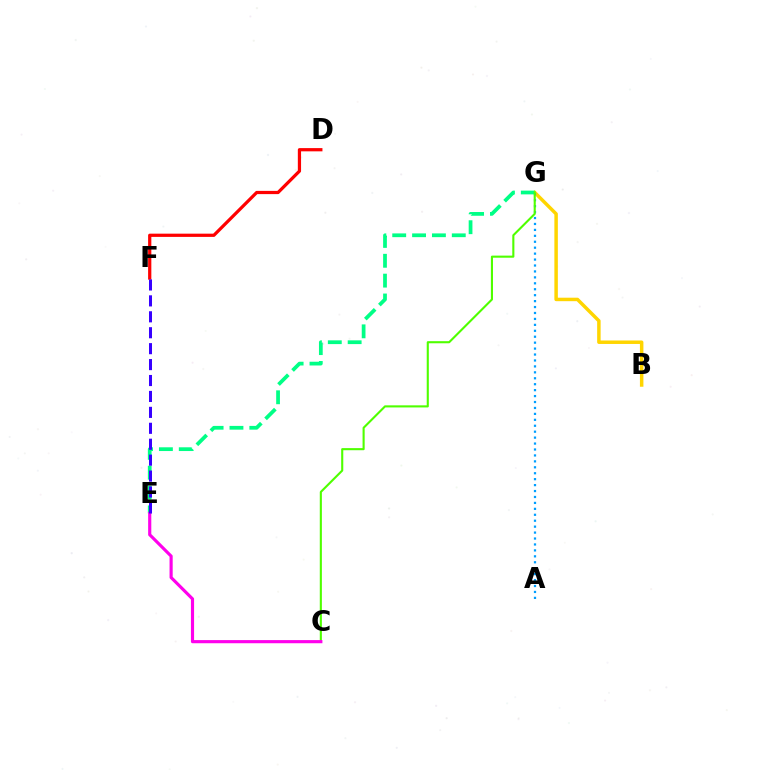{('B', 'G'): [{'color': '#ffd500', 'line_style': 'solid', 'thickness': 2.51}], ('A', 'G'): [{'color': '#009eff', 'line_style': 'dotted', 'thickness': 1.61}], ('E', 'G'): [{'color': '#00ff86', 'line_style': 'dashed', 'thickness': 2.7}], ('D', 'F'): [{'color': '#ff0000', 'line_style': 'solid', 'thickness': 2.33}], ('C', 'G'): [{'color': '#4fff00', 'line_style': 'solid', 'thickness': 1.52}], ('C', 'E'): [{'color': '#ff00ed', 'line_style': 'solid', 'thickness': 2.27}], ('E', 'F'): [{'color': '#3700ff', 'line_style': 'dashed', 'thickness': 2.16}]}